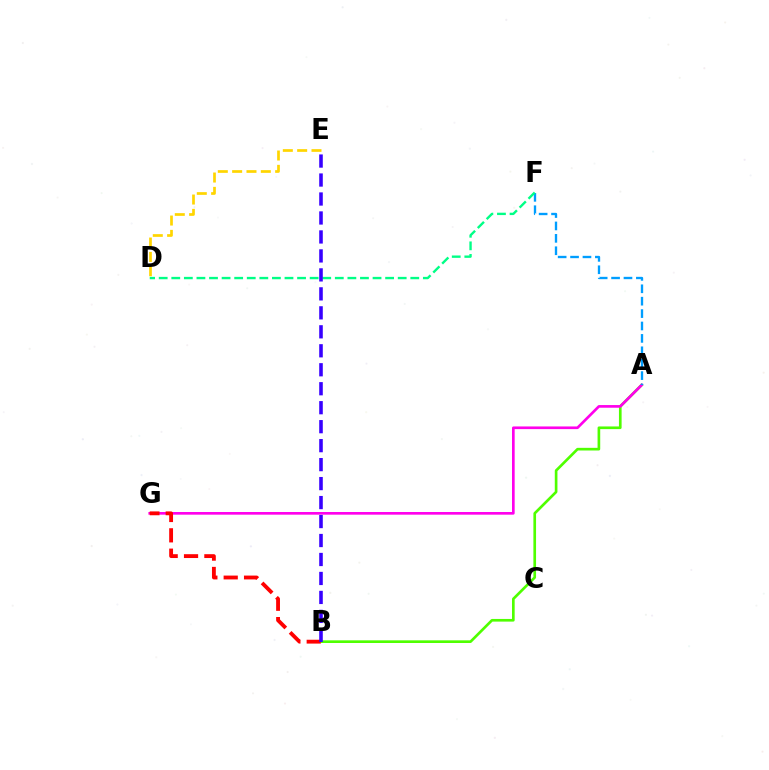{('A', 'B'): [{'color': '#4fff00', 'line_style': 'solid', 'thickness': 1.92}], ('A', 'G'): [{'color': '#ff00ed', 'line_style': 'solid', 'thickness': 1.92}], ('A', 'F'): [{'color': '#009eff', 'line_style': 'dashed', 'thickness': 1.68}], ('B', 'G'): [{'color': '#ff0000', 'line_style': 'dashed', 'thickness': 2.77}], ('D', 'F'): [{'color': '#00ff86', 'line_style': 'dashed', 'thickness': 1.71}], ('B', 'E'): [{'color': '#3700ff', 'line_style': 'dashed', 'thickness': 2.58}], ('D', 'E'): [{'color': '#ffd500', 'line_style': 'dashed', 'thickness': 1.95}]}